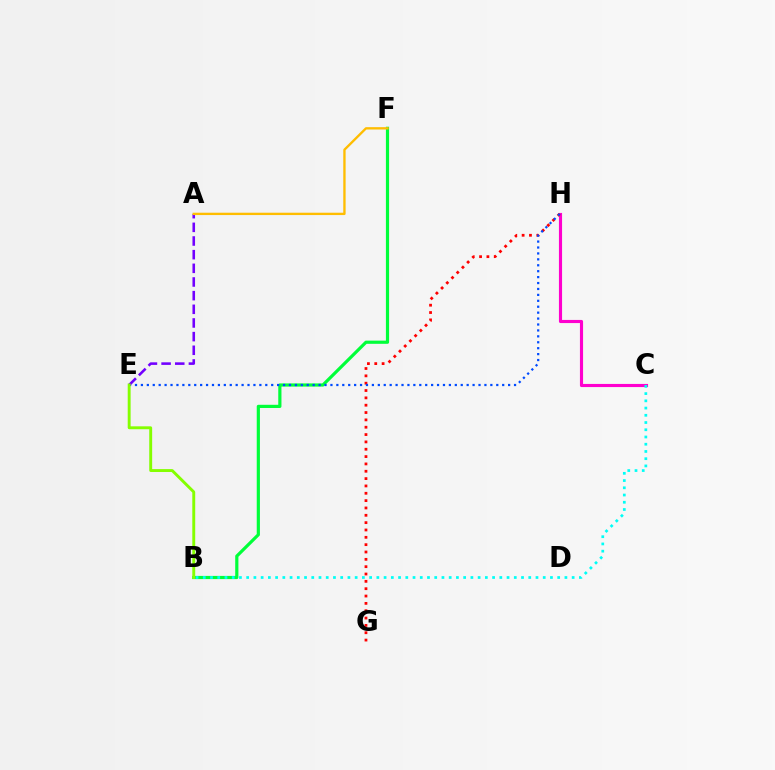{('C', 'H'): [{'color': '#ff00cf', 'line_style': 'solid', 'thickness': 2.25}], ('B', 'F'): [{'color': '#00ff39', 'line_style': 'solid', 'thickness': 2.3}], ('G', 'H'): [{'color': '#ff0000', 'line_style': 'dotted', 'thickness': 1.99}], ('B', 'C'): [{'color': '#00fff6', 'line_style': 'dotted', 'thickness': 1.97}], ('E', 'H'): [{'color': '#004bff', 'line_style': 'dotted', 'thickness': 1.61}], ('A', 'E'): [{'color': '#7200ff', 'line_style': 'dashed', 'thickness': 1.86}], ('B', 'E'): [{'color': '#84ff00', 'line_style': 'solid', 'thickness': 2.09}], ('A', 'F'): [{'color': '#ffbd00', 'line_style': 'solid', 'thickness': 1.68}]}